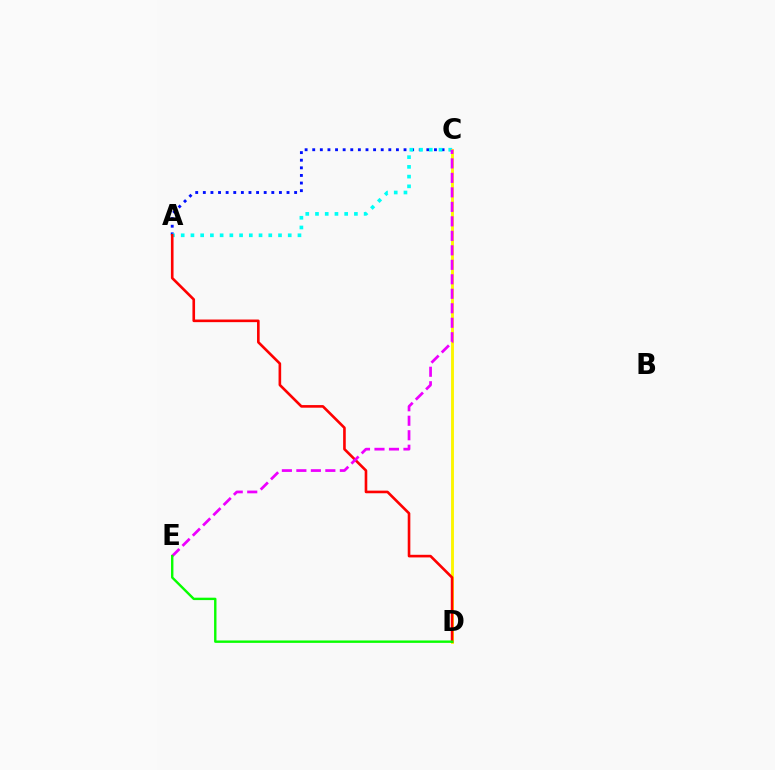{('A', 'C'): [{'color': '#0010ff', 'line_style': 'dotted', 'thickness': 2.07}, {'color': '#00fff6', 'line_style': 'dotted', 'thickness': 2.64}], ('C', 'D'): [{'color': '#fcf500', 'line_style': 'solid', 'thickness': 2.07}], ('A', 'D'): [{'color': '#ff0000', 'line_style': 'solid', 'thickness': 1.89}], ('C', 'E'): [{'color': '#ee00ff', 'line_style': 'dashed', 'thickness': 1.97}], ('D', 'E'): [{'color': '#08ff00', 'line_style': 'solid', 'thickness': 1.73}]}